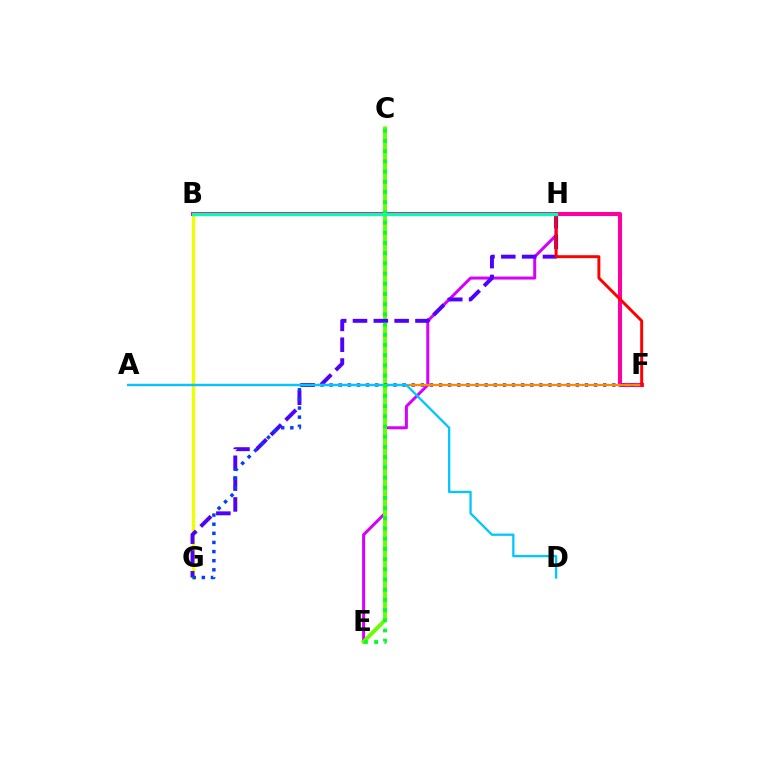{('B', 'G'): [{'color': '#eeff00', 'line_style': 'solid', 'thickness': 2.36}], ('E', 'H'): [{'color': '#d600ff', 'line_style': 'solid', 'thickness': 2.16}], ('C', 'E'): [{'color': '#66ff00', 'line_style': 'solid', 'thickness': 2.8}, {'color': '#00ff27', 'line_style': 'dotted', 'thickness': 2.77}], ('B', 'F'): [{'color': '#ff00a0', 'line_style': 'solid', 'thickness': 2.93}], ('G', 'H'): [{'color': '#4f00ff', 'line_style': 'dashed', 'thickness': 2.83}], ('F', 'G'): [{'color': '#003fff', 'line_style': 'dotted', 'thickness': 2.48}], ('A', 'F'): [{'color': '#ff8800', 'line_style': 'solid', 'thickness': 1.61}], ('A', 'D'): [{'color': '#00c7ff', 'line_style': 'solid', 'thickness': 1.65}], ('F', 'H'): [{'color': '#ff0000', 'line_style': 'solid', 'thickness': 2.12}], ('B', 'H'): [{'color': '#00ffaf', 'line_style': 'solid', 'thickness': 2.39}]}